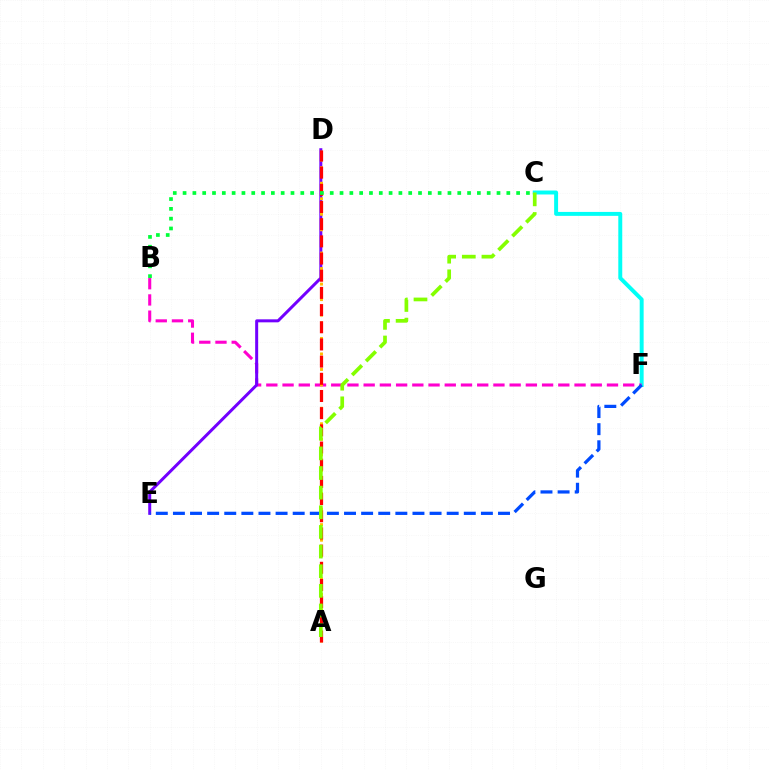{('C', 'F'): [{'color': '#00fff6', 'line_style': 'solid', 'thickness': 2.84}], ('B', 'F'): [{'color': '#ff00cf', 'line_style': 'dashed', 'thickness': 2.2}], ('D', 'E'): [{'color': '#7200ff', 'line_style': 'solid', 'thickness': 2.16}], ('A', 'D'): [{'color': '#ffbd00', 'line_style': 'dotted', 'thickness': 2.11}, {'color': '#ff0000', 'line_style': 'dashed', 'thickness': 2.33}], ('E', 'F'): [{'color': '#004bff', 'line_style': 'dashed', 'thickness': 2.32}], ('A', 'C'): [{'color': '#84ff00', 'line_style': 'dashed', 'thickness': 2.67}], ('B', 'C'): [{'color': '#00ff39', 'line_style': 'dotted', 'thickness': 2.67}]}